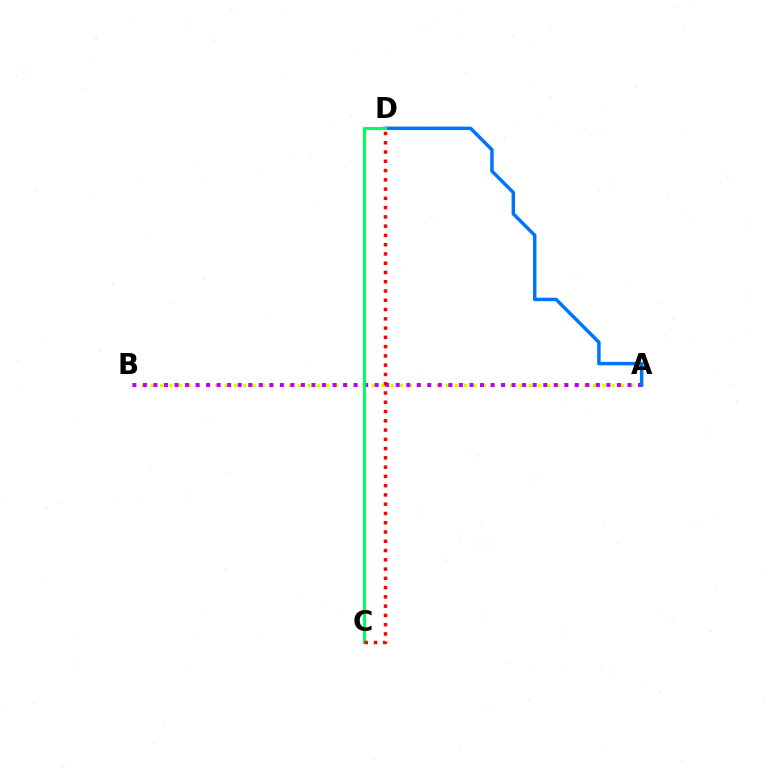{('A', 'B'): [{'color': '#d1ff00', 'line_style': 'dotted', 'thickness': 2.5}, {'color': '#b900ff', 'line_style': 'dotted', 'thickness': 2.86}], ('A', 'D'): [{'color': '#0074ff', 'line_style': 'solid', 'thickness': 2.5}], ('C', 'D'): [{'color': '#00ff5c', 'line_style': 'solid', 'thickness': 2.24}, {'color': '#ff0000', 'line_style': 'dotted', 'thickness': 2.52}]}